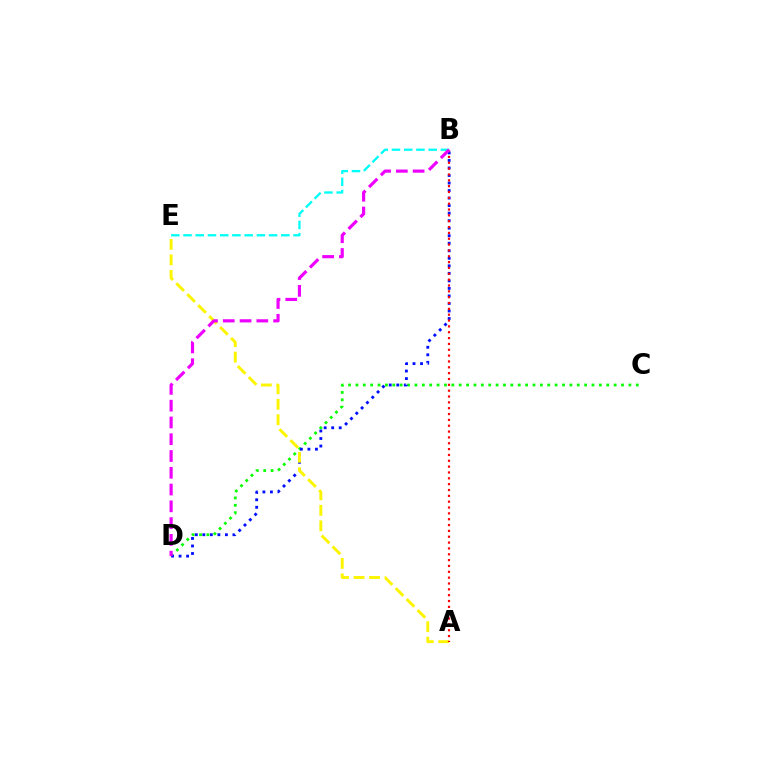{('C', 'D'): [{'color': '#08ff00', 'line_style': 'dotted', 'thickness': 2.0}], ('B', 'E'): [{'color': '#00fff6', 'line_style': 'dashed', 'thickness': 1.66}], ('B', 'D'): [{'color': '#0010ff', 'line_style': 'dotted', 'thickness': 2.04}, {'color': '#ee00ff', 'line_style': 'dashed', 'thickness': 2.28}], ('A', 'E'): [{'color': '#fcf500', 'line_style': 'dashed', 'thickness': 2.1}], ('A', 'B'): [{'color': '#ff0000', 'line_style': 'dotted', 'thickness': 1.59}]}